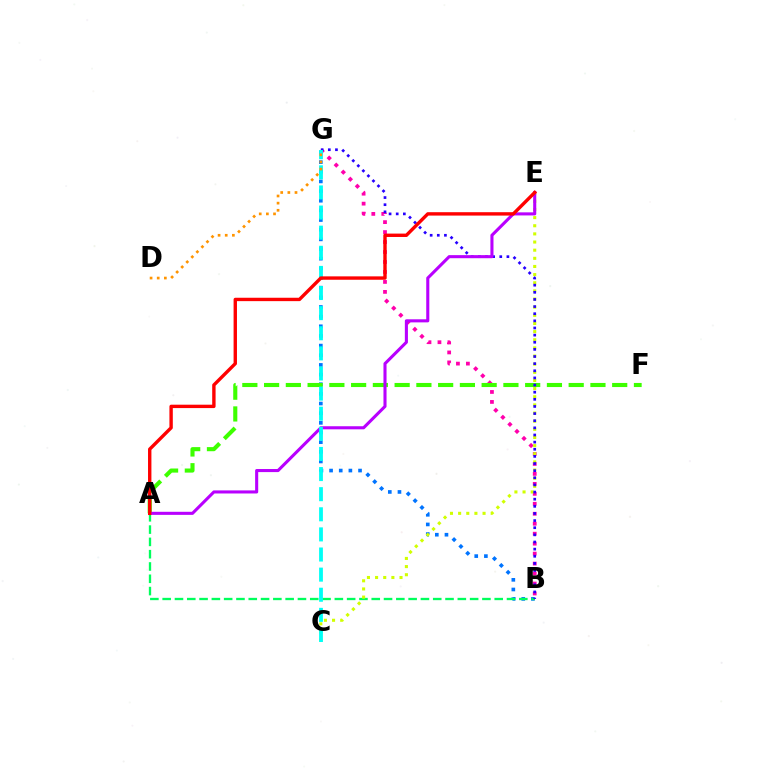{('B', 'G'): [{'color': '#0074ff', 'line_style': 'dotted', 'thickness': 2.62}, {'color': '#ff00ac', 'line_style': 'dotted', 'thickness': 2.71}, {'color': '#2500ff', 'line_style': 'dotted', 'thickness': 1.94}], ('A', 'B'): [{'color': '#00ff5c', 'line_style': 'dashed', 'thickness': 1.67}], ('C', 'E'): [{'color': '#d1ff00', 'line_style': 'dotted', 'thickness': 2.21}], ('A', 'F'): [{'color': '#3dff00', 'line_style': 'dashed', 'thickness': 2.96}], ('A', 'E'): [{'color': '#b900ff', 'line_style': 'solid', 'thickness': 2.22}, {'color': '#ff0000', 'line_style': 'solid', 'thickness': 2.44}], ('C', 'G'): [{'color': '#00fff6', 'line_style': 'dashed', 'thickness': 2.73}], ('D', 'G'): [{'color': '#ff9400', 'line_style': 'dotted', 'thickness': 1.94}]}